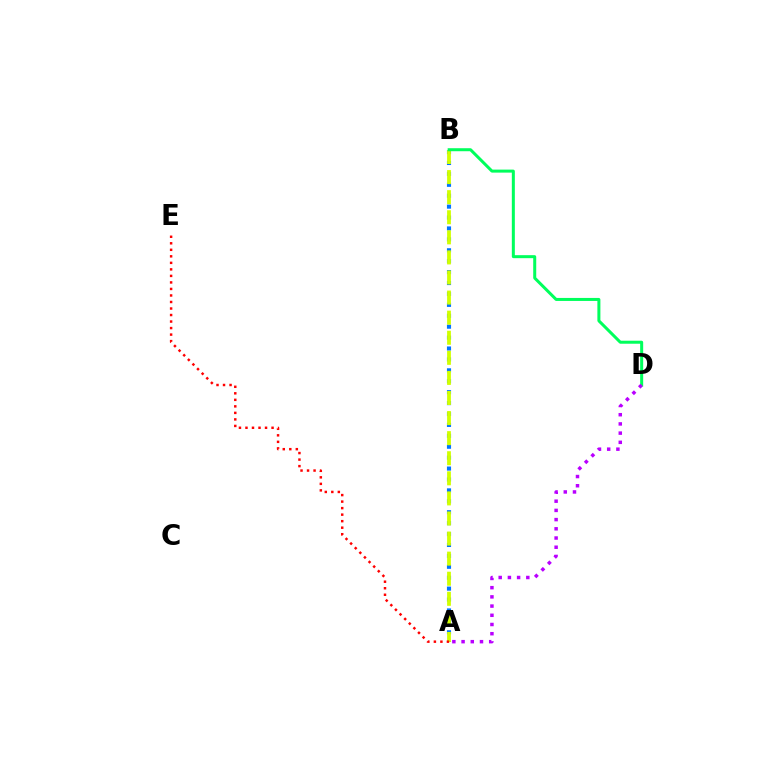{('A', 'B'): [{'color': '#0074ff', 'line_style': 'dotted', 'thickness': 2.97}, {'color': '#d1ff00', 'line_style': 'dashed', 'thickness': 2.73}], ('B', 'D'): [{'color': '#00ff5c', 'line_style': 'solid', 'thickness': 2.17}], ('A', 'D'): [{'color': '#b900ff', 'line_style': 'dotted', 'thickness': 2.5}], ('A', 'E'): [{'color': '#ff0000', 'line_style': 'dotted', 'thickness': 1.77}]}